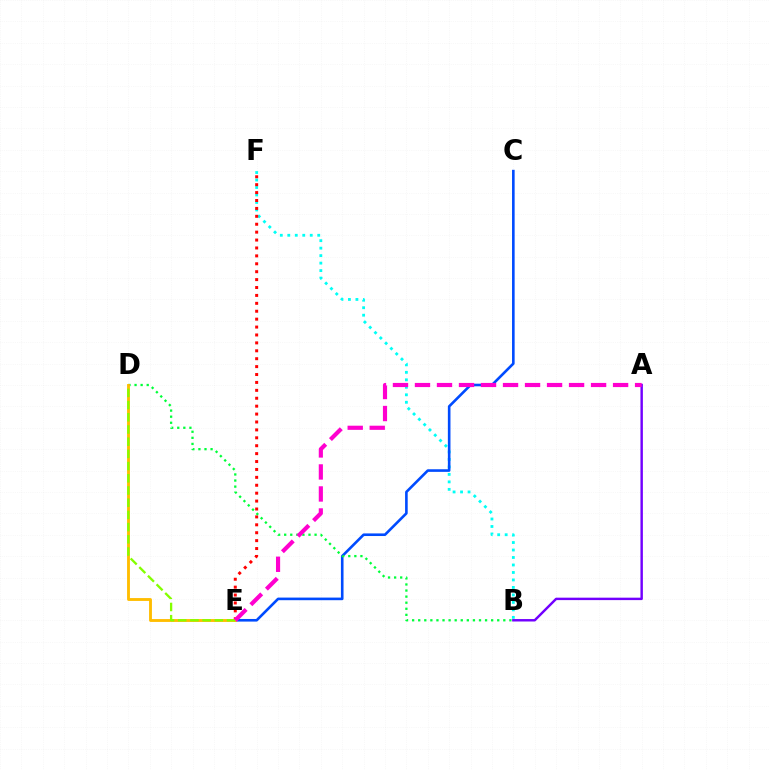{('B', 'F'): [{'color': '#00fff6', 'line_style': 'dotted', 'thickness': 2.03}], ('A', 'B'): [{'color': '#7200ff', 'line_style': 'solid', 'thickness': 1.75}], ('C', 'E'): [{'color': '#004bff', 'line_style': 'solid', 'thickness': 1.88}], ('E', 'F'): [{'color': '#ff0000', 'line_style': 'dotted', 'thickness': 2.15}], ('B', 'D'): [{'color': '#00ff39', 'line_style': 'dotted', 'thickness': 1.65}], ('D', 'E'): [{'color': '#ffbd00', 'line_style': 'solid', 'thickness': 2.06}, {'color': '#84ff00', 'line_style': 'dashed', 'thickness': 1.66}], ('A', 'E'): [{'color': '#ff00cf', 'line_style': 'dashed', 'thickness': 2.99}]}